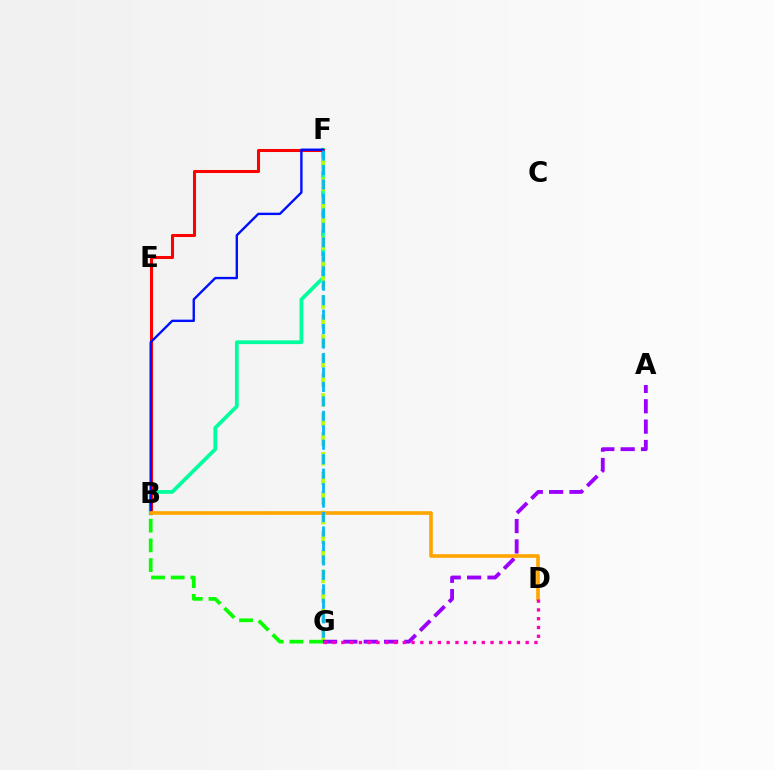{('B', 'F'): [{'color': '#00ff9d', 'line_style': 'solid', 'thickness': 2.69}, {'color': '#ff0000', 'line_style': 'solid', 'thickness': 2.19}, {'color': '#0010ff', 'line_style': 'solid', 'thickness': 1.71}], ('F', 'G'): [{'color': '#b3ff00', 'line_style': 'dashed', 'thickness': 2.66}, {'color': '#00b5ff', 'line_style': 'dashed', 'thickness': 1.96}], ('B', 'G'): [{'color': '#08ff00', 'line_style': 'dashed', 'thickness': 2.68}], ('A', 'G'): [{'color': '#9b00ff', 'line_style': 'dashed', 'thickness': 2.76}], ('B', 'D'): [{'color': '#ffa500', 'line_style': 'solid', 'thickness': 2.62}], ('D', 'G'): [{'color': '#ff00bd', 'line_style': 'dotted', 'thickness': 2.39}]}